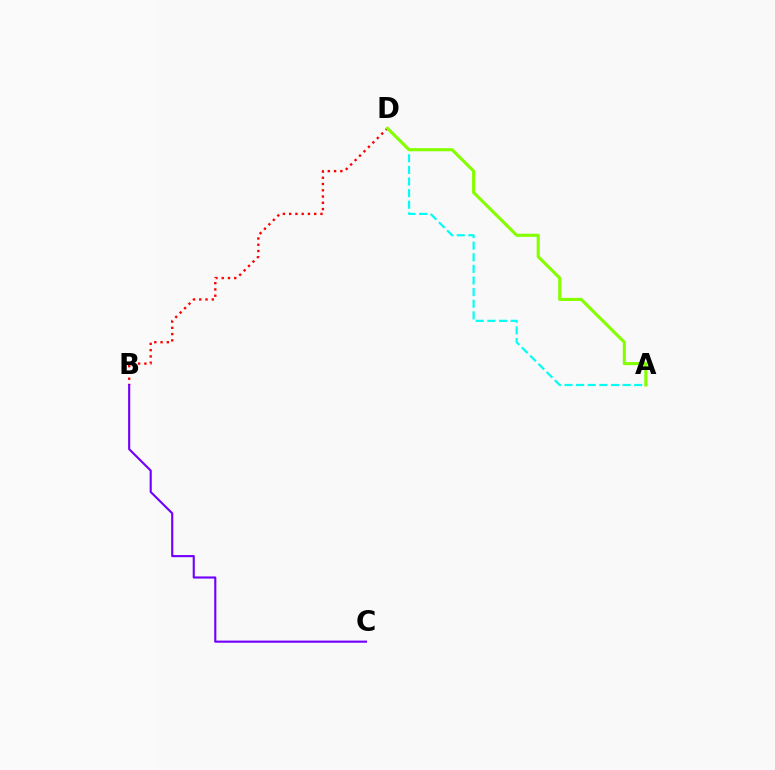{('B', 'D'): [{'color': '#ff0000', 'line_style': 'dotted', 'thickness': 1.7}], ('A', 'D'): [{'color': '#00fff6', 'line_style': 'dashed', 'thickness': 1.58}, {'color': '#84ff00', 'line_style': 'solid', 'thickness': 2.22}], ('B', 'C'): [{'color': '#7200ff', 'line_style': 'solid', 'thickness': 1.53}]}